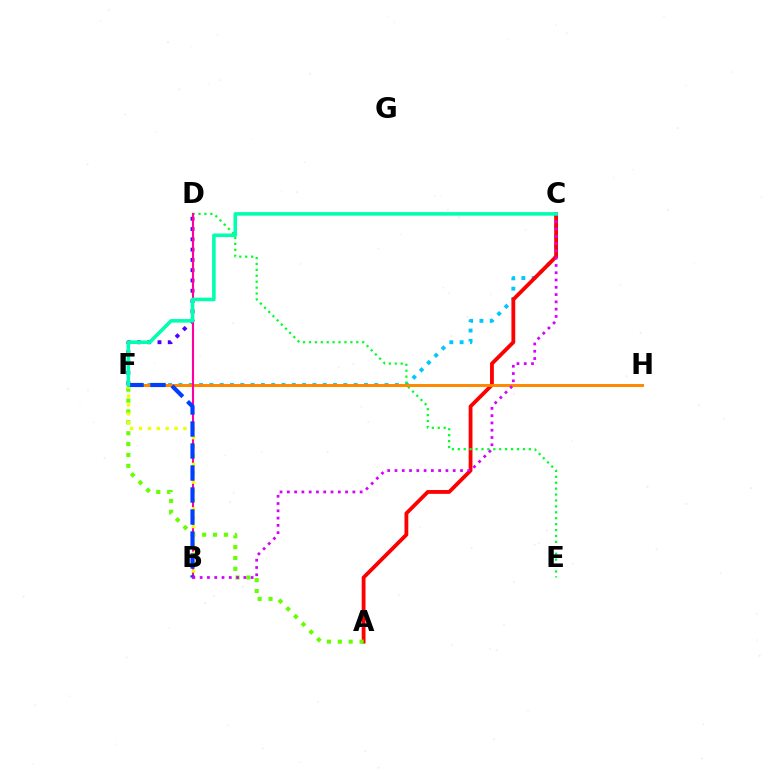{('C', 'F'): [{'color': '#00c7ff', 'line_style': 'dotted', 'thickness': 2.8}, {'color': '#00ffaf', 'line_style': 'solid', 'thickness': 2.58}], ('A', 'C'): [{'color': '#ff0000', 'line_style': 'solid', 'thickness': 2.74}], ('D', 'E'): [{'color': '#00ff27', 'line_style': 'dotted', 'thickness': 1.61}], ('F', 'H'): [{'color': '#ff8800', 'line_style': 'solid', 'thickness': 2.13}], ('D', 'F'): [{'color': '#4f00ff', 'line_style': 'dotted', 'thickness': 2.79}], ('B', 'D'): [{'color': '#ff00a0', 'line_style': 'solid', 'thickness': 1.52}], ('A', 'F'): [{'color': '#66ff00', 'line_style': 'dotted', 'thickness': 2.96}], ('B', 'F'): [{'color': '#eeff00', 'line_style': 'dotted', 'thickness': 2.41}, {'color': '#003fff', 'line_style': 'dashed', 'thickness': 2.99}], ('B', 'C'): [{'color': '#d600ff', 'line_style': 'dotted', 'thickness': 1.98}]}